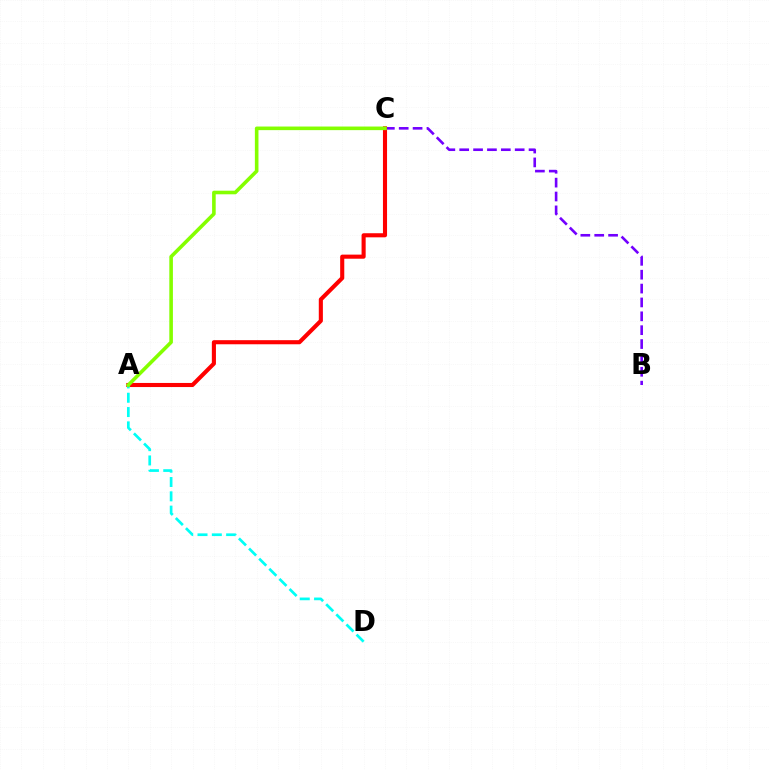{('B', 'C'): [{'color': '#7200ff', 'line_style': 'dashed', 'thickness': 1.88}], ('A', 'C'): [{'color': '#ff0000', 'line_style': 'solid', 'thickness': 2.95}, {'color': '#84ff00', 'line_style': 'solid', 'thickness': 2.59}], ('A', 'D'): [{'color': '#00fff6', 'line_style': 'dashed', 'thickness': 1.94}]}